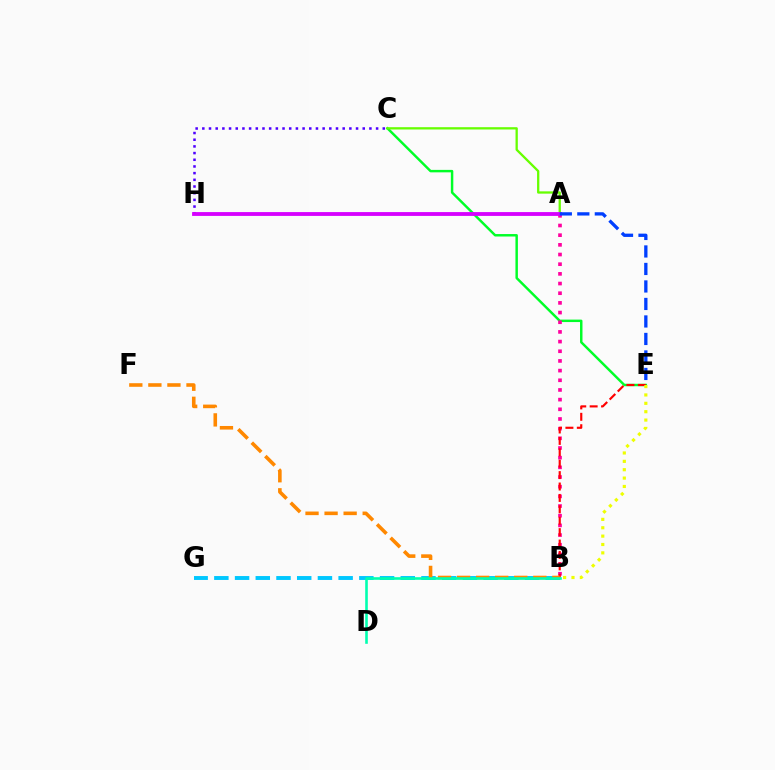{('B', 'G'): [{'color': '#00c7ff', 'line_style': 'dashed', 'thickness': 2.81}], ('C', 'E'): [{'color': '#00ff27', 'line_style': 'solid', 'thickness': 1.77}], ('A', 'B'): [{'color': '#ff00a0', 'line_style': 'dotted', 'thickness': 2.63}], ('A', 'C'): [{'color': '#66ff00', 'line_style': 'solid', 'thickness': 1.65}], ('B', 'E'): [{'color': '#ff0000', 'line_style': 'dashed', 'thickness': 1.55}, {'color': '#eeff00', 'line_style': 'dotted', 'thickness': 2.27}], ('B', 'F'): [{'color': '#ff8800', 'line_style': 'dashed', 'thickness': 2.59}], ('C', 'H'): [{'color': '#4f00ff', 'line_style': 'dotted', 'thickness': 1.82}], ('A', 'H'): [{'color': '#d600ff', 'line_style': 'solid', 'thickness': 2.76}], ('A', 'E'): [{'color': '#003fff', 'line_style': 'dashed', 'thickness': 2.38}], ('B', 'D'): [{'color': '#00ffaf', 'line_style': 'solid', 'thickness': 1.87}]}